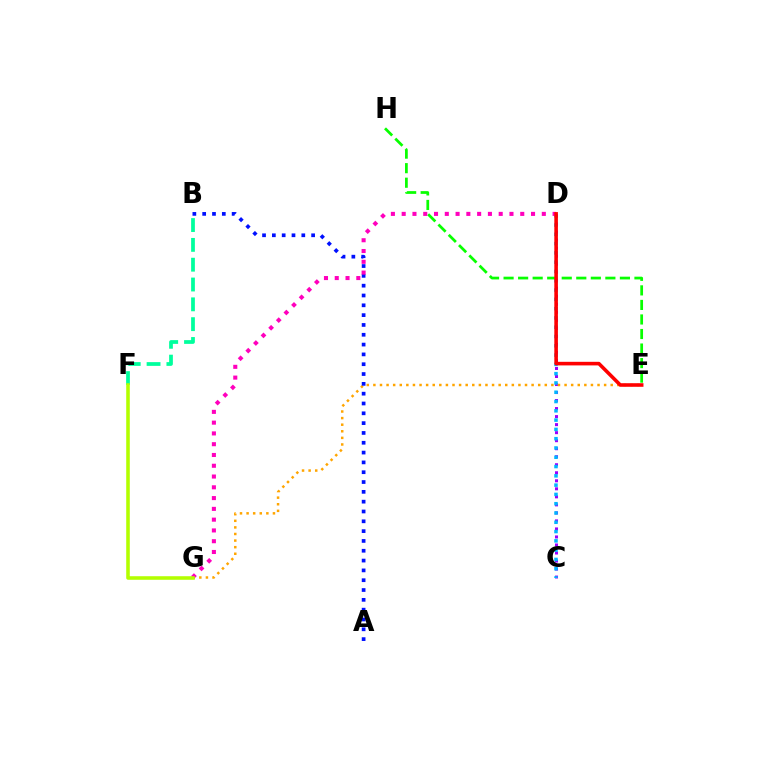{('C', 'D'): [{'color': '#9b00ff', 'line_style': 'dotted', 'thickness': 2.18}, {'color': '#00b5ff', 'line_style': 'dotted', 'thickness': 2.52}], ('E', 'G'): [{'color': '#ffa500', 'line_style': 'dotted', 'thickness': 1.79}], ('E', 'H'): [{'color': '#08ff00', 'line_style': 'dashed', 'thickness': 1.98}], ('A', 'B'): [{'color': '#0010ff', 'line_style': 'dotted', 'thickness': 2.67}], ('D', 'G'): [{'color': '#ff00bd', 'line_style': 'dotted', 'thickness': 2.93}], ('B', 'F'): [{'color': '#00ff9d', 'line_style': 'dashed', 'thickness': 2.69}], ('D', 'E'): [{'color': '#ff0000', 'line_style': 'solid', 'thickness': 2.58}], ('F', 'G'): [{'color': '#b3ff00', 'line_style': 'solid', 'thickness': 2.57}]}